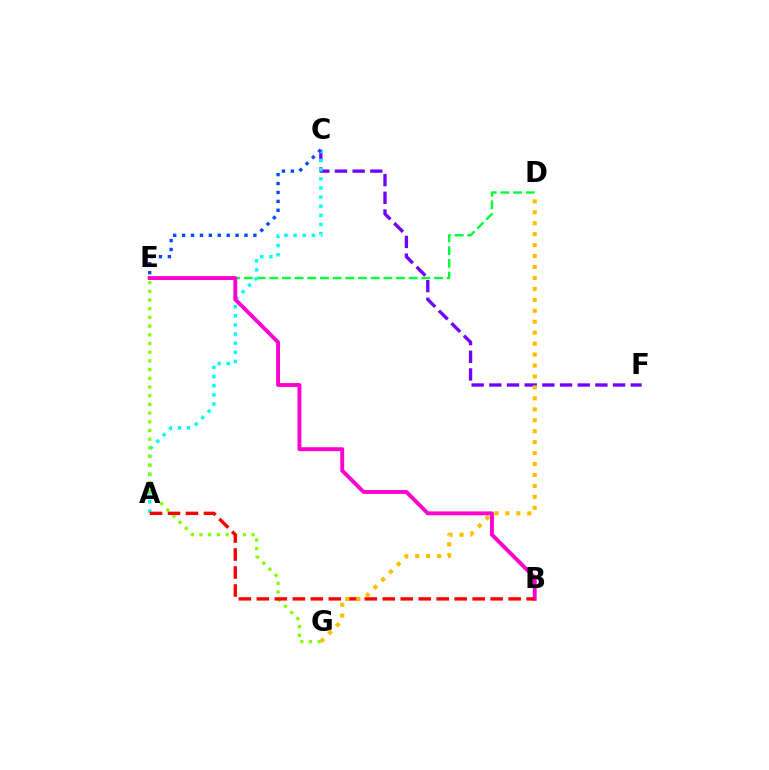{('C', 'F'): [{'color': '#7200ff', 'line_style': 'dashed', 'thickness': 2.4}], ('D', 'E'): [{'color': '#00ff39', 'line_style': 'dashed', 'thickness': 1.72}], ('A', 'C'): [{'color': '#00fff6', 'line_style': 'dotted', 'thickness': 2.48}], ('B', 'E'): [{'color': '#ff00cf', 'line_style': 'solid', 'thickness': 2.8}], ('E', 'G'): [{'color': '#84ff00', 'line_style': 'dotted', 'thickness': 2.36}], ('C', 'E'): [{'color': '#004bff', 'line_style': 'dotted', 'thickness': 2.42}], ('A', 'B'): [{'color': '#ff0000', 'line_style': 'dashed', 'thickness': 2.44}], ('D', 'G'): [{'color': '#ffbd00', 'line_style': 'dotted', 'thickness': 2.97}]}